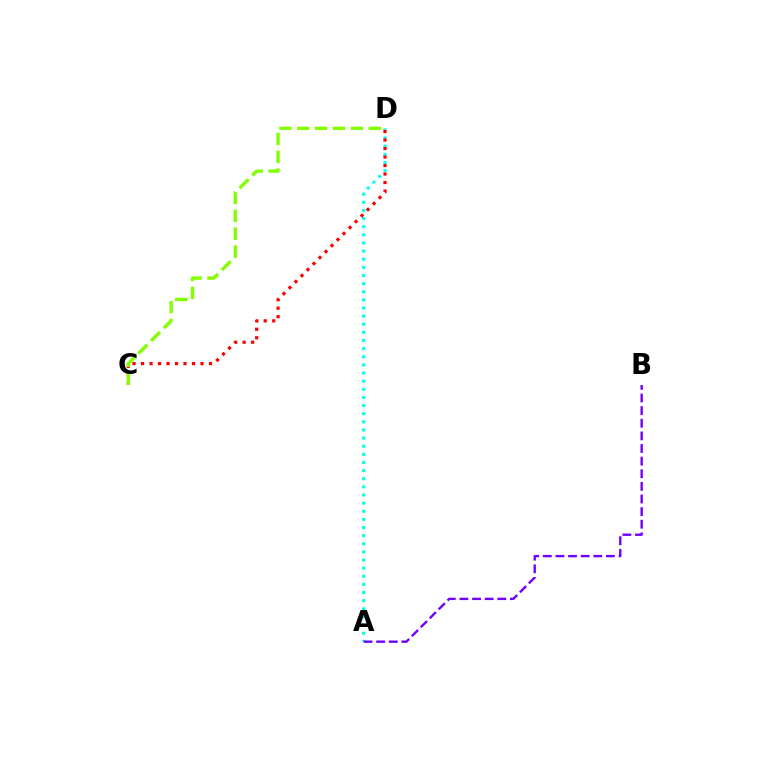{('A', 'D'): [{'color': '#00fff6', 'line_style': 'dotted', 'thickness': 2.21}], ('A', 'B'): [{'color': '#7200ff', 'line_style': 'dashed', 'thickness': 1.71}], ('C', 'D'): [{'color': '#ff0000', 'line_style': 'dotted', 'thickness': 2.31}, {'color': '#84ff00', 'line_style': 'dashed', 'thickness': 2.43}]}